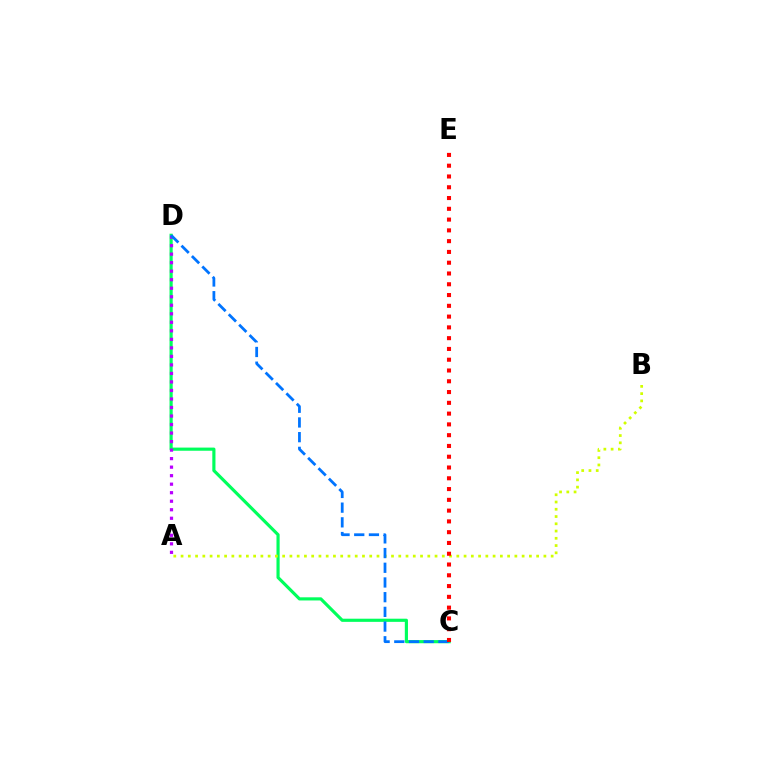{('C', 'D'): [{'color': '#00ff5c', 'line_style': 'solid', 'thickness': 2.27}, {'color': '#0074ff', 'line_style': 'dashed', 'thickness': 2.0}], ('A', 'B'): [{'color': '#d1ff00', 'line_style': 'dotted', 'thickness': 1.97}], ('A', 'D'): [{'color': '#b900ff', 'line_style': 'dotted', 'thickness': 2.31}], ('C', 'E'): [{'color': '#ff0000', 'line_style': 'dotted', 'thickness': 2.93}]}